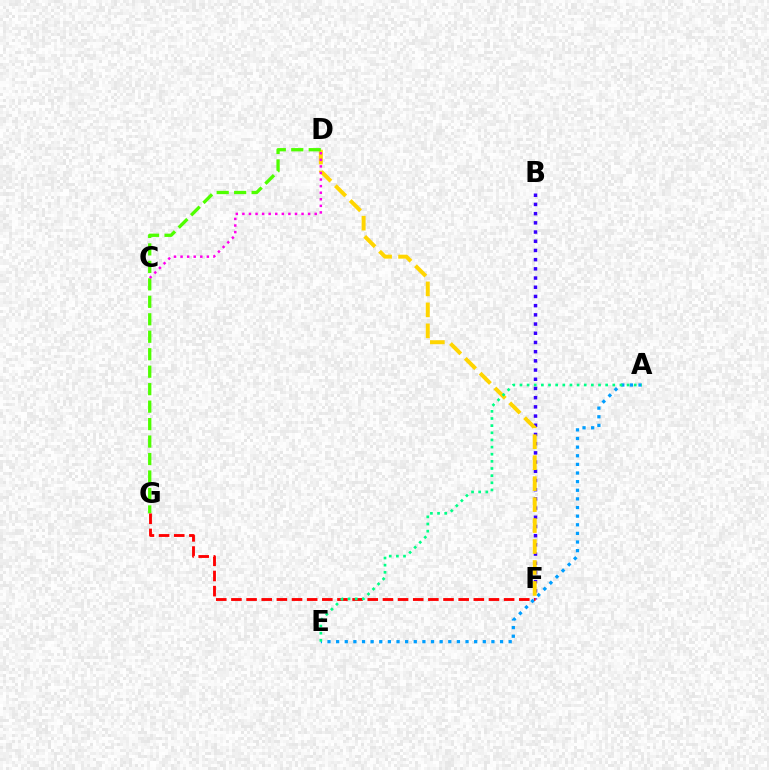{('A', 'E'): [{'color': '#009eff', 'line_style': 'dotted', 'thickness': 2.34}, {'color': '#00ff86', 'line_style': 'dotted', 'thickness': 1.94}], ('B', 'F'): [{'color': '#3700ff', 'line_style': 'dotted', 'thickness': 2.5}], ('D', 'F'): [{'color': '#ffd500', 'line_style': 'dashed', 'thickness': 2.85}], ('D', 'G'): [{'color': '#4fff00', 'line_style': 'dashed', 'thickness': 2.37}], ('C', 'D'): [{'color': '#ff00ed', 'line_style': 'dotted', 'thickness': 1.79}], ('F', 'G'): [{'color': '#ff0000', 'line_style': 'dashed', 'thickness': 2.06}]}